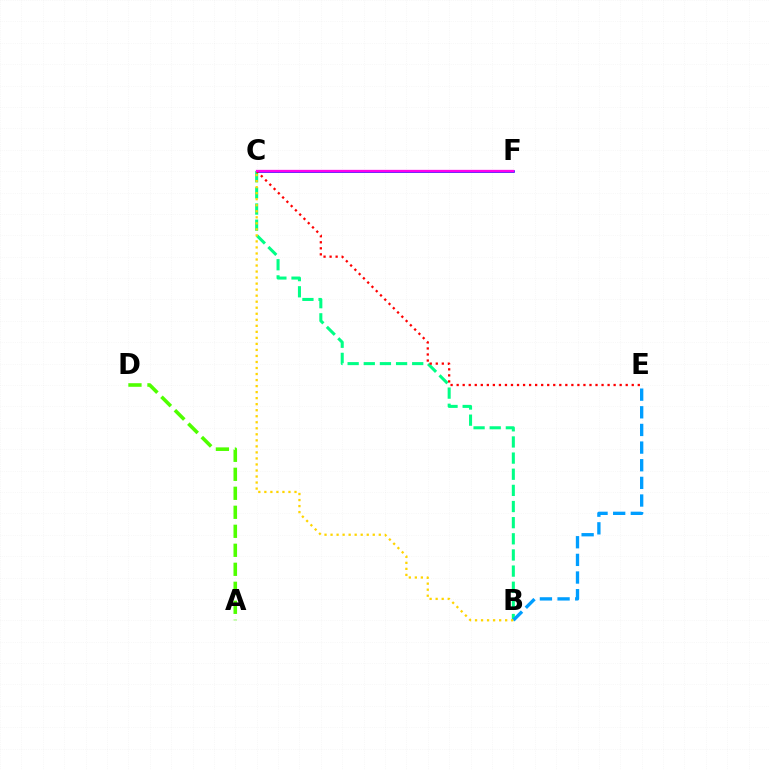{('C', 'F'): [{'color': '#3700ff', 'line_style': 'solid', 'thickness': 1.88}, {'color': '#ff00ed', 'line_style': 'solid', 'thickness': 1.65}], ('A', 'D'): [{'color': '#4fff00', 'line_style': 'dashed', 'thickness': 2.58}], ('B', 'C'): [{'color': '#00ff86', 'line_style': 'dashed', 'thickness': 2.19}, {'color': '#ffd500', 'line_style': 'dotted', 'thickness': 1.64}], ('B', 'E'): [{'color': '#009eff', 'line_style': 'dashed', 'thickness': 2.4}], ('C', 'E'): [{'color': '#ff0000', 'line_style': 'dotted', 'thickness': 1.64}]}